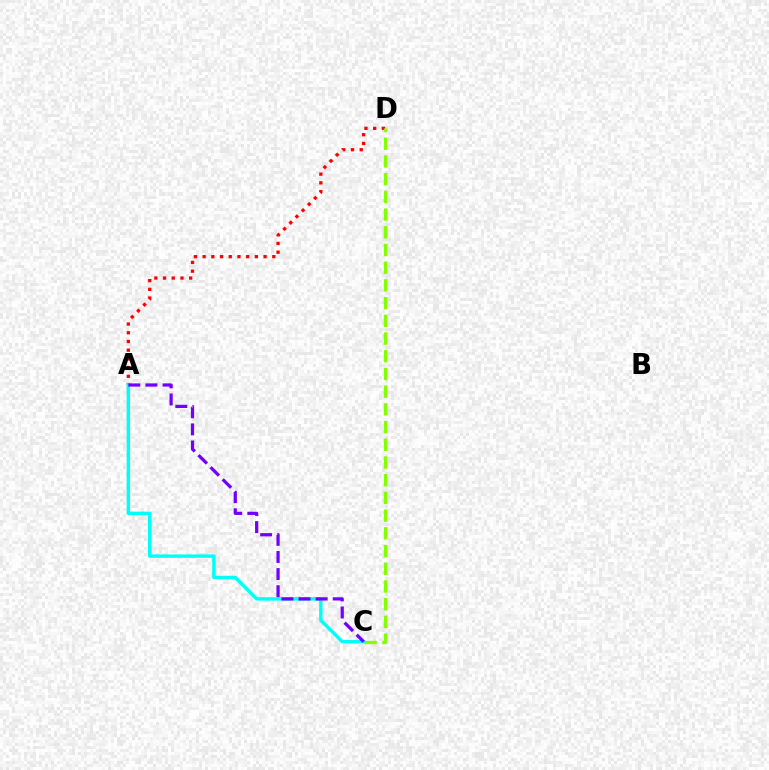{('A', 'D'): [{'color': '#ff0000', 'line_style': 'dotted', 'thickness': 2.37}], ('C', 'D'): [{'color': '#84ff00', 'line_style': 'dashed', 'thickness': 2.41}], ('A', 'C'): [{'color': '#00fff6', 'line_style': 'solid', 'thickness': 2.45}, {'color': '#7200ff', 'line_style': 'dashed', 'thickness': 2.32}]}